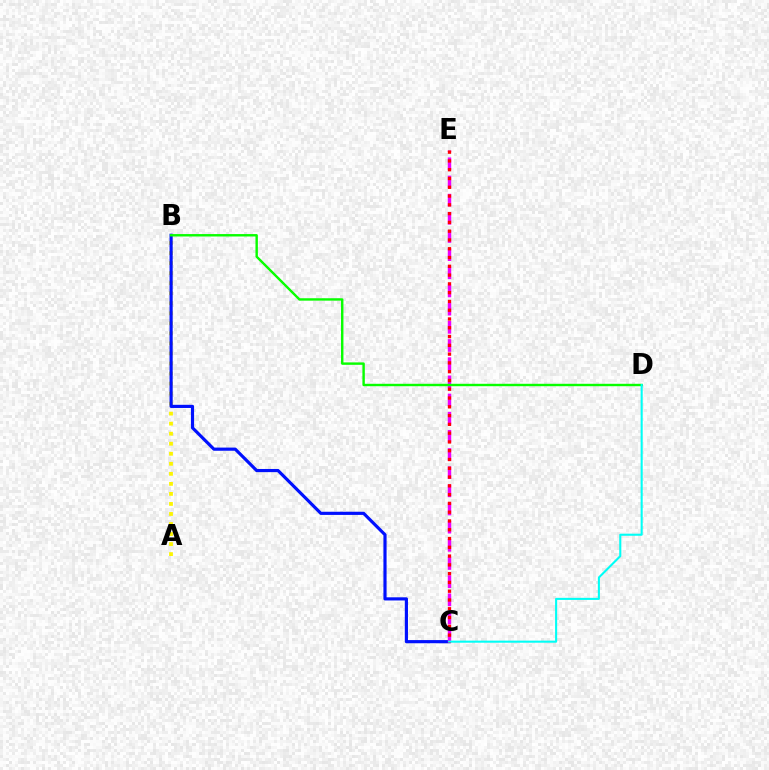{('A', 'B'): [{'color': '#fcf500', 'line_style': 'dotted', 'thickness': 2.73}], ('B', 'C'): [{'color': '#0010ff', 'line_style': 'solid', 'thickness': 2.28}], ('C', 'E'): [{'color': '#ee00ff', 'line_style': 'dashed', 'thickness': 2.47}, {'color': '#ff0000', 'line_style': 'dotted', 'thickness': 2.39}], ('B', 'D'): [{'color': '#08ff00', 'line_style': 'solid', 'thickness': 1.74}], ('C', 'D'): [{'color': '#00fff6', 'line_style': 'solid', 'thickness': 1.5}]}